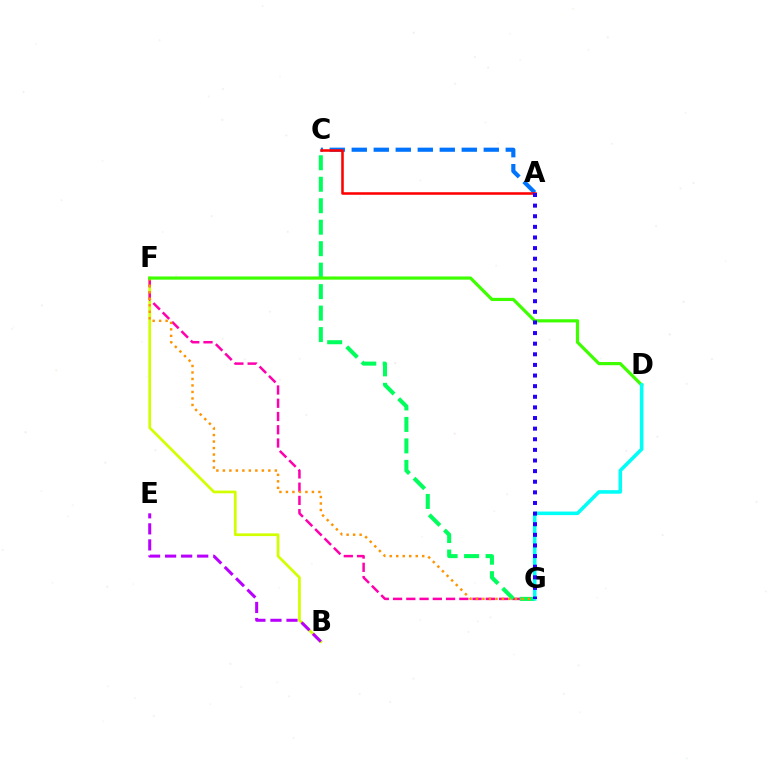{('B', 'F'): [{'color': '#d1ff00', 'line_style': 'solid', 'thickness': 1.96}], ('F', 'G'): [{'color': '#ff00ac', 'line_style': 'dashed', 'thickness': 1.8}, {'color': '#ff9400', 'line_style': 'dotted', 'thickness': 1.77}], ('C', 'G'): [{'color': '#00ff5c', 'line_style': 'dashed', 'thickness': 2.92}], ('B', 'E'): [{'color': '#b900ff', 'line_style': 'dashed', 'thickness': 2.18}], ('A', 'C'): [{'color': '#0074ff', 'line_style': 'dashed', 'thickness': 2.99}, {'color': '#ff0000', 'line_style': 'solid', 'thickness': 1.84}], ('D', 'F'): [{'color': '#3dff00', 'line_style': 'solid', 'thickness': 2.29}], ('D', 'G'): [{'color': '#00fff6', 'line_style': 'solid', 'thickness': 2.56}], ('A', 'G'): [{'color': '#2500ff', 'line_style': 'dotted', 'thickness': 2.89}]}